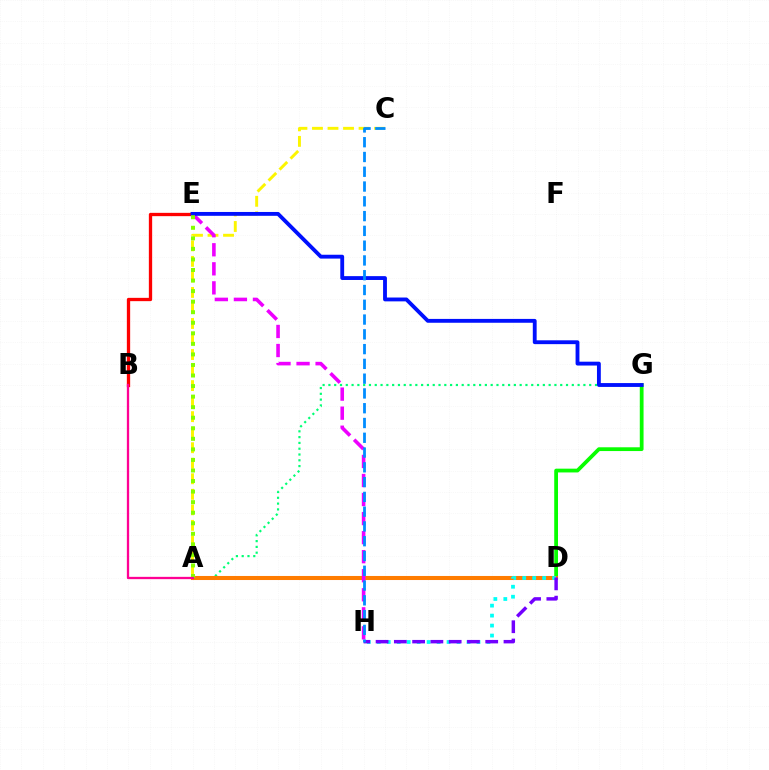{('B', 'E'): [{'color': '#ff0000', 'line_style': 'solid', 'thickness': 2.38}], ('A', 'G'): [{'color': '#00ff74', 'line_style': 'dotted', 'thickness': 1.57}], ('A', 'C'): [{'color': '#fcf500', 'line_style': 'dashed', 'thickness': 2.11}], ('D', 'G'): [{'color': '#08ff00', 'line_style': 'solid', 'thickness': 2.72}], ('A', 'D'): [{'color': '#ff7c00', 'line_style': 'solid', 'thickness': 2.91}], ('D', 'H'): [{'color': '#00fff6', 'line_style': 'dotted', 'thickness': 2.71}, {'color': '#7200ff', 'line_style': 'dashed', 'thickness': 2.48}], ('E', 'H'): [{'color': '#ee00ff', 'line_style': 'dashed', 'thickness': 2.59}], ('E', 'G'): [{'color': '#0010ff', 'line_style': 'solid', 'thickness': 2.77}], ('A', 'E'): [{'color': '#84ff00', 'line_style': 'dotted', 'thickness': 2.87}], ('A', 'B'): [{'color': '#ff0094', 'line_style': 'solid', 'thickness': 1.66}], ('C', 'H'): [{'color': '#008cff', 'line_style': 'dashed', 'thickness': 2.01}]}